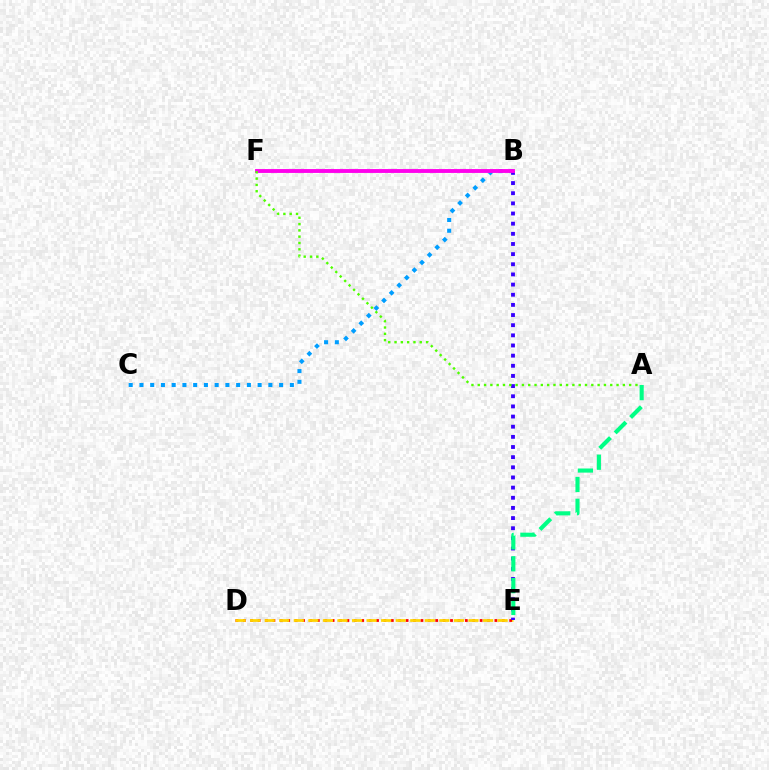{('D', 'E'): [{'color': '#ff0000', 'line_style': 'dotted', 'thickness': 2.01}, {'color': '#ffd500', 'line_style': 'dashed', 'thickness': 1.98}], ('B', 'C'): [{'color': '#009eff', 'line_style': 'dotted', 'thickness': 2.92}], ('B', 'E'): [{'color': '#3700ff', 'line_style': 'dotted', 'thickness': 2.76}], ('B', 'F'): [{'color': '#ff00ed', 'line_style': 'solid', 'thickness': 2.79}], ('A', 'F'): [{'color': '#4fff00', 'line_style': 'dotted', 'thickness': 1.71}], ('A', 'E'): [{'color': '#00ff86', 'line_style': 'dashed', 'thickness': 2.97}]}